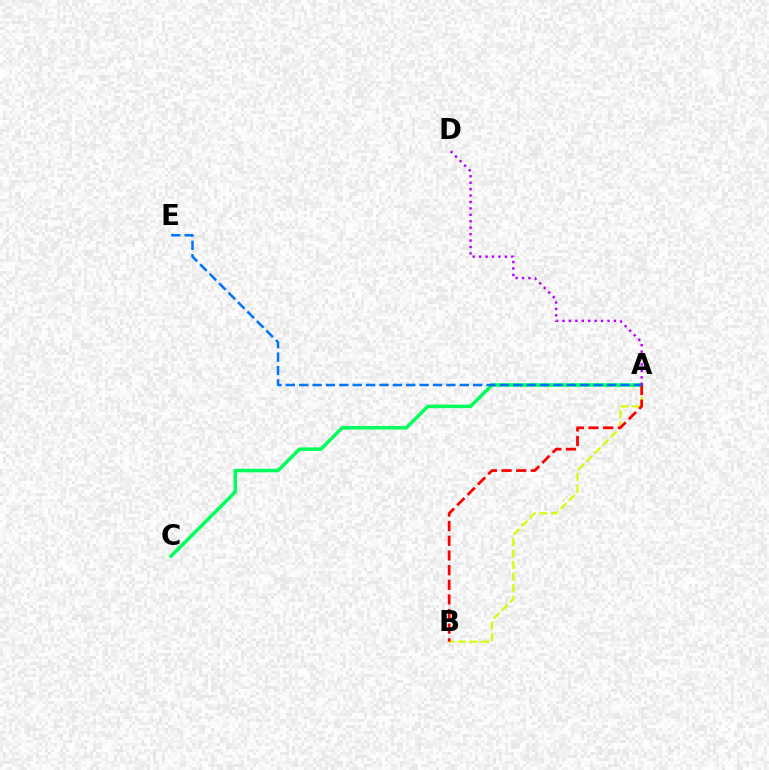{('A', 'C'): [{'color': '#00ff5c', 'line_style': 'solid', 'thickness': 2.54}], ('A', 'B'): [{'color': '#d1ff00', 'line_style': 'dashed', 'thickness': 1.57}, {'color': '#ff0000', 'line_style': 'dashed', 'thickness': 1.99}], ('A', 'E'): [{'color': '#0074ff', 'line_style': 'dashed', 'thickness': 1.82}], ('A', 'D'): [{'color': '#b900ff', 'line_style': 'dotted', 'thickness': 1.75}]}